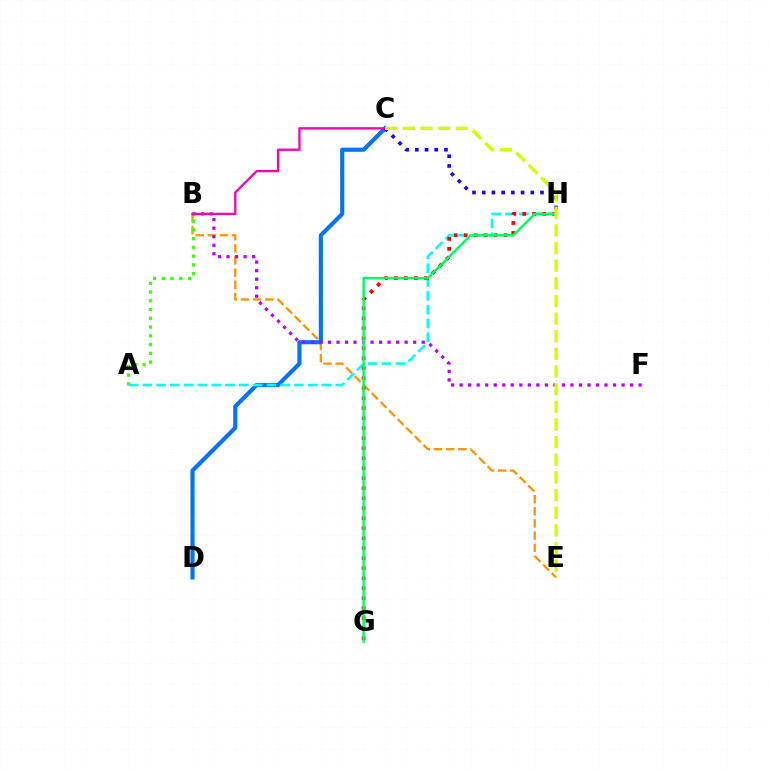{('B', 'E'): [{'color': '#ff9400', 'line_style': 'dashed', 'thickness': 1.65}], ('A', 'B'): [{'color': '#3dff00', 'line_style': 'dotted', 'thickness': 2.38}], ('C', 'D'): [{'color': '#0074ff', 'line_style': 'solid', 'thickness': 2.97}], ('A', 'H'): [{'color': '#00fff6', 'line_style': 'dashed', 'thickness': 1.87}], ('C', 'H'): [{'color': '#2500ff', 'line_style': 'dotted', 'thickness': 2.64}], ('B', 'F'): [{'color': '#b900ff', 'line_style': 'dotted', 'thickness': 2.32}], ('G', 'H'): [{'color': '#ff0000', 'line_style': 'dotted', 'thickness': 2.72}, {'color': '#00ff5c', 'line_style': 'solid', 'thickness': 1.75}], ('B', 'C'): [{'color': '#ff00ac', 'line_style': 'solid', 'thickness': 1.67}], ('C', 'E'): [{'color': '#d1ff00', 'line_style': 'dashed', 'thickness': 2.4}]}